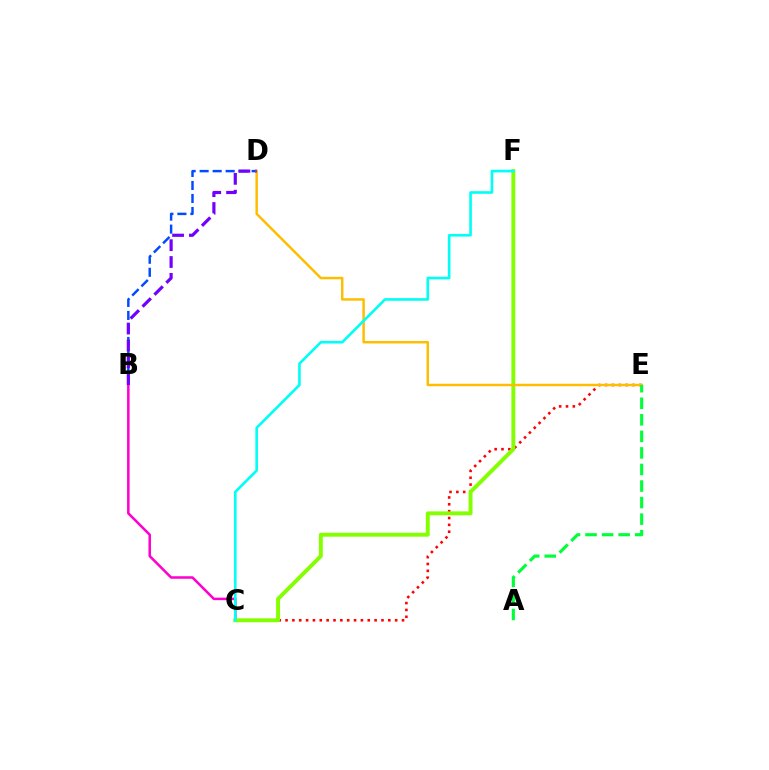{('C', 'E'): [{'color': '#ff0000', 'line_style': 'dotted', 'thickness': 1.86}], ('B', 'D'): [{'color': '#004bff', 'line_style': 'dashed', 'thickness': 1.77}, {'color': '#7200ff', 'line_style': 'dashed', 'thickness': 2.29}], ('B', 'C'): [{'color': '#ff00cf', 'line_style': 'solid', 'thickness': 1.82}], ('C', 'F'): [{'color': '#84ff00', 'line_style': 'solid', 'thickness': 2.81}, {'color': '#00fff6', 'line_style': 'solid', 'thickness': 1.89}], ('D', 'E'): [{'color': '#ffbd00', 'line_style': 'solid', 'thickness': 1.78}], ('A', 'E'): [{'color': '#00ff39', 'line_style': 'dashed', 'thickness': 2.25}]}